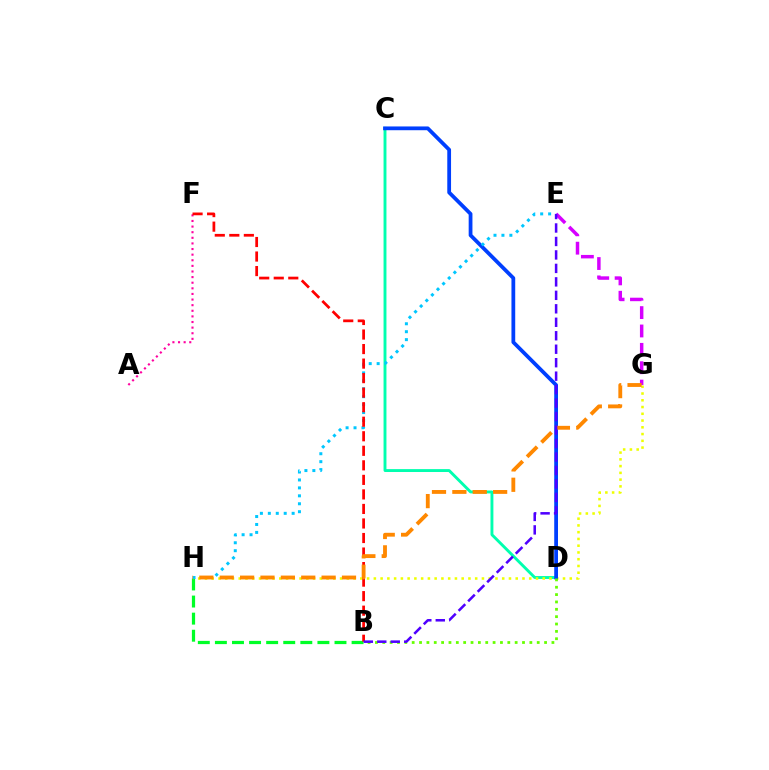{('B', 'H'): [{'color': '#00ff27', 'line_style': 'dashed', 'thickness': 2.32}], ('C', 'D'): [{'color': '#00ffaf', 'line_style': 'solid', 'thickness': 2.08}, {'color': '#003fff', 'line_style': 'solid', 'thickness': 2.71}], ('G', 'H'): [{'color': '#eeff00', 'line_style': 'dotted', 'thickness': 1.84}, {'color': '#ff8800', 'line_style': 'dashed', 'thickness': 2.77}], ('A', 'F'): [{'color': '#ff00a0', 'line_style': 'dotted', 'thickness': 1.53}], ('E', 'H'): [{'color': '#00c7ff', 'line_style': 'dotted', 'thickness': 2.16}], ('B', 'F'): [{'color': '#ff0000', 'line_style': 'dashed', 'thickness': 1.97}], ('B', 'D'): [{'color': '#66ff00', 'line_style': 'dotted', 'thickness': 2.0}], ('E', 'G'): [{'color': '#d600ff', 'line_style': 'dashed', 'thickness': 2.5}], ('B', 'E'): [{'color': '#4f00ff', 'line_style': 'dashed', 'thickness': 1.83}]}